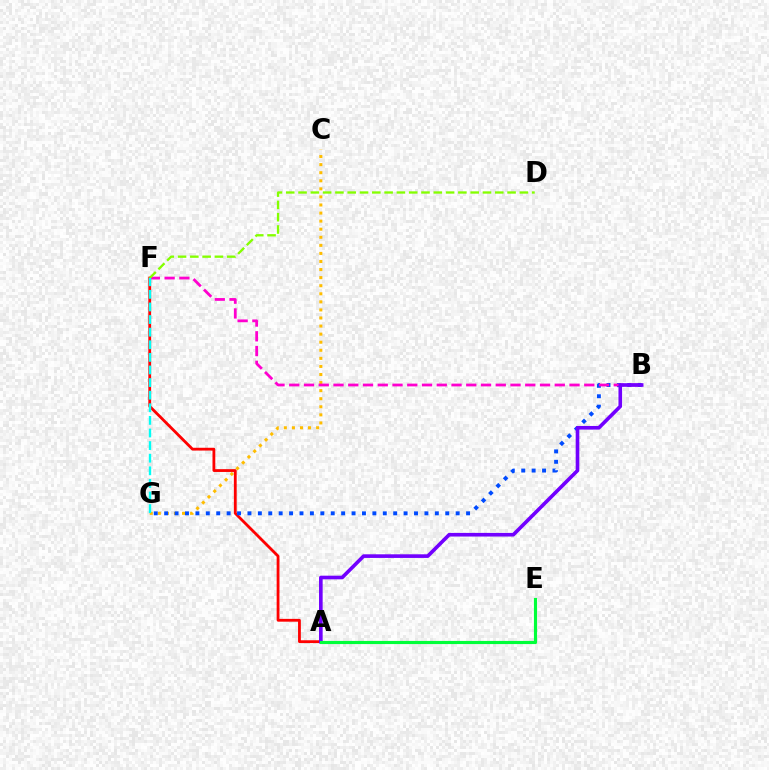{('A', 'F'): [{'color': '#ff0000', 'line_style': 'solid', 'thickness': 2.02}], ('C', 'G'): [{'color': '#ffbd00', 'line_style': 'dotted', 'thickness': 2.19}], ('B', 'G'): [{'color': '#004bff', 'line_style': 'dotted', 'thickness': 2.83}], ('B', 'F'): [{'color': '#ff00cf', 'line_style': 'dashed', 'thickness': 2.0}], ('A', 'B'): [{'color': '#7200ff', 'line_style': 'solid', 'thickness': 2.61}], ('A', 'E'): [{'color': '#00ff39', 'line_style': 'solid', 'thickness': 2.26}], ('D', 'F'): [{'color': '#84ff00', 'line_style': 'dashed', 'thickness': 1.67}], ('F', 'G'): [{'color': '#00fff6', 'line_style': 'dashed', 'thickness': 1.71}]}